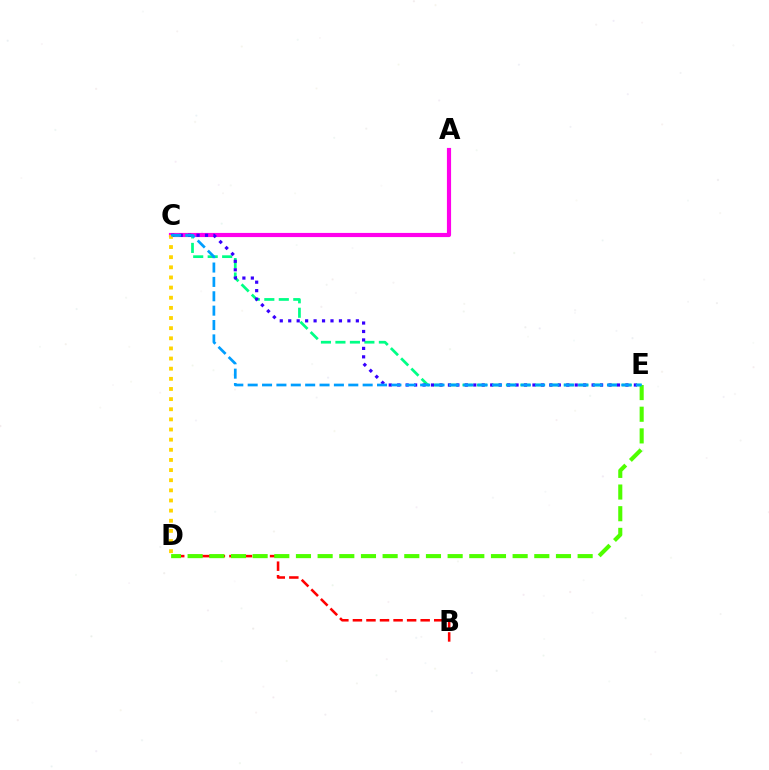{('A', 'C'): [{'color': '#ff00ed', 'line_style': 'solid', 'thickness': 2.99}], ('B', 'D'): [{'color': '#ff0000', 'line_style': 'dashed', 'thickness': 1.84}], ('C', 'E'): [{'color': '#00ff86', 'line_style': 'dashed', 'thickness': 1.97}, {'color': '#3700ff', 'line_style': 'dotted', 'thickness': 2.3}, {'color': '#009eff', 'line_style': 'dashed', 'thickness': 1.95}], ('D', 'E'): [{'color': '#4fff00', 'line_style': 'dashed', 'thickness': 2.94}], ('C', 'D'): [{'color': '#ffd500', 'line_style': 'dotted', 'thickness': 2.75}]}